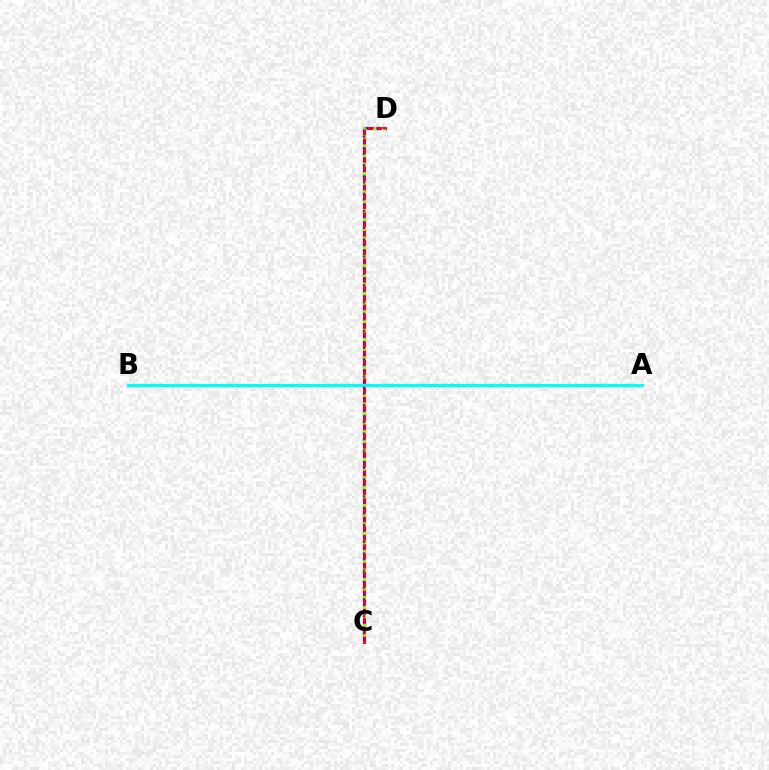{('C', 'D'): [{'color': '#ff0000', 'line_style': 'solid', 'thickness': 2.28}, {'color': '#84ff00', 'line_style': 'dotted', 'thickness': 2.51}, {'color': '#7200ff', 'line_style': 'dotted', 'thickness': 1.55}], ('A', 'B'): [{'color': '#00fff6', 'line_style': 'solid', 'thickness': 2.35}]}